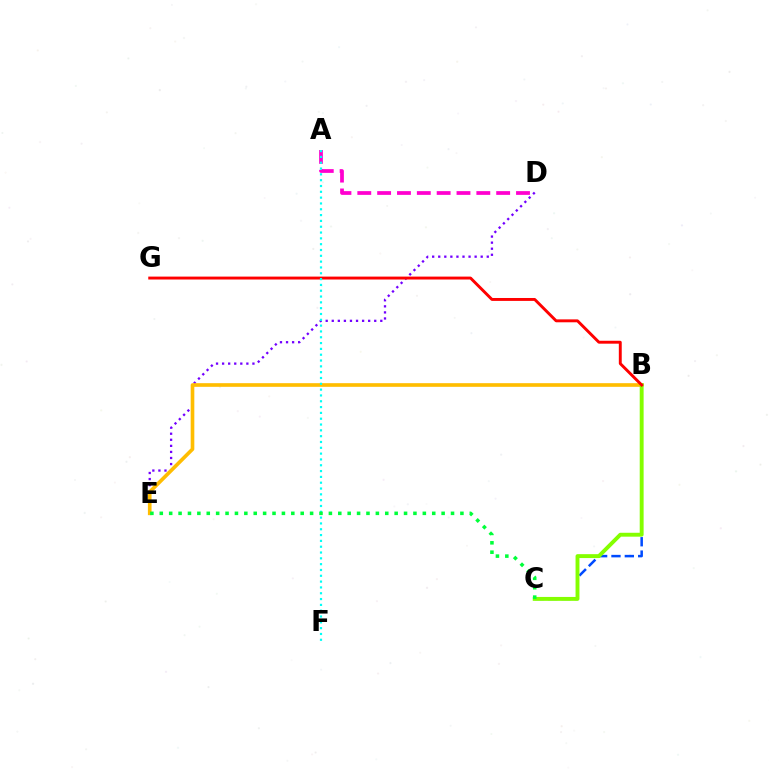{('B', 'C'): [{'color': '#004bff', 'line_style': 'dashed', 'thickness': 1.81}, {'color': '#84ff00', 'line_style': 'solid', 'thickness': 2.81}], ('A', 'D'): [{'color': '#ff00cf', 'line_style': 'dashed', 'thickness': 2.7}], ('D', 'E'): [{'color': '#7200ff', 'line_style': 'dotted', 'thickness': 1.65}], ('B', 'E'): [{'color': '#ffbd00', 'line_style': 'solid', 'thickness': 2.63}], ('B', 'G'): [{'color': '#ff0000', 'line_style': 'solid', 'thickness': 2.1}], ('A', 'F'): [{'color': '#00fff6', 'line_style': 'dotted', 'thickness': 1.58}], ('C', 'E'): [{'color': '#00ff39', 'line_style': 'dotted', 'thickness': 2.55}]}